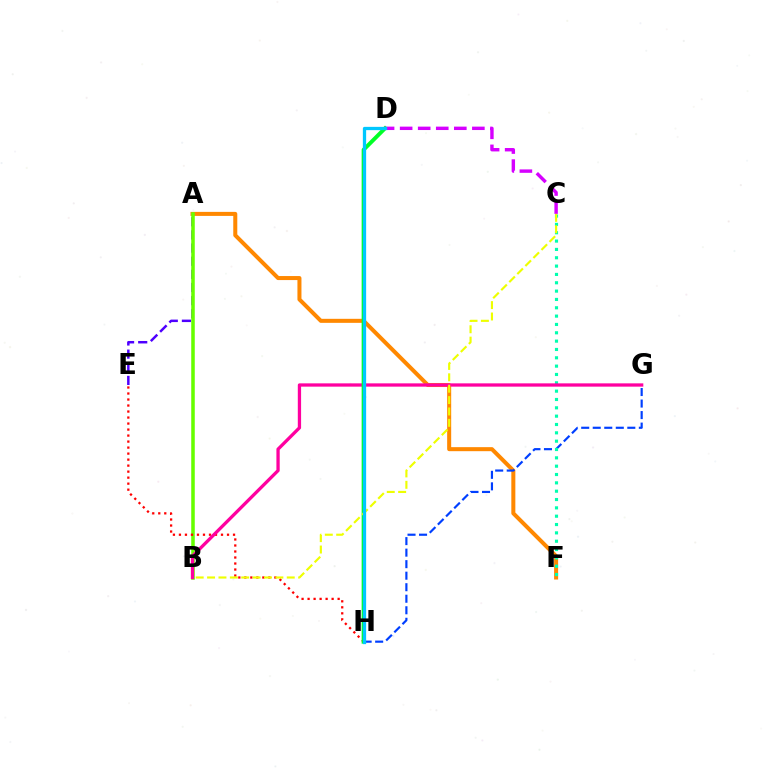{('A', 'F'): [{'color': '#ff8800', 'line_style': 'solid', 'thickness': 2.9}], ('G', 'H'): [{'color': '#003fff', 'line_style': 'dashed', 'thickness': 1.57}], ('A', 'E'): [{'color': '#4f00ff', 'line_style': 'dashed', 'thickness': 1.79}], ('C', 'F'): [{'color': '#00ffaf', 'line_style': 'dotted', 'thickness': 2.27}], ('A', 'B'): [{'color': '#66ff00', 'line_style': 'solid', 'thickness': 2.55}], ('E', 'H'): [{'color': '#ff0000', 'line_style': 'dotted', 'thickness': 1.63}], ('B', 'G'): [{'color': '#ff00a0', 'line_style': 'solid', 'thickness': 2.37}], ('D', 'H'): [{'color': '#00ff27', 'line_style': 'solid', 'thickness': 2.83}, {'color': '#00c7ff', 'line_style': 'solid', 'thickness': 2.36}], ('C', 'D'): [{'color': '#d600ff', 'line_style': 'dashed', 'thickness': 2.45}], ('B', 'C'): [{'color': '#eeff00', 'line_style': 'dashed', 'thickness': 1.55}]}